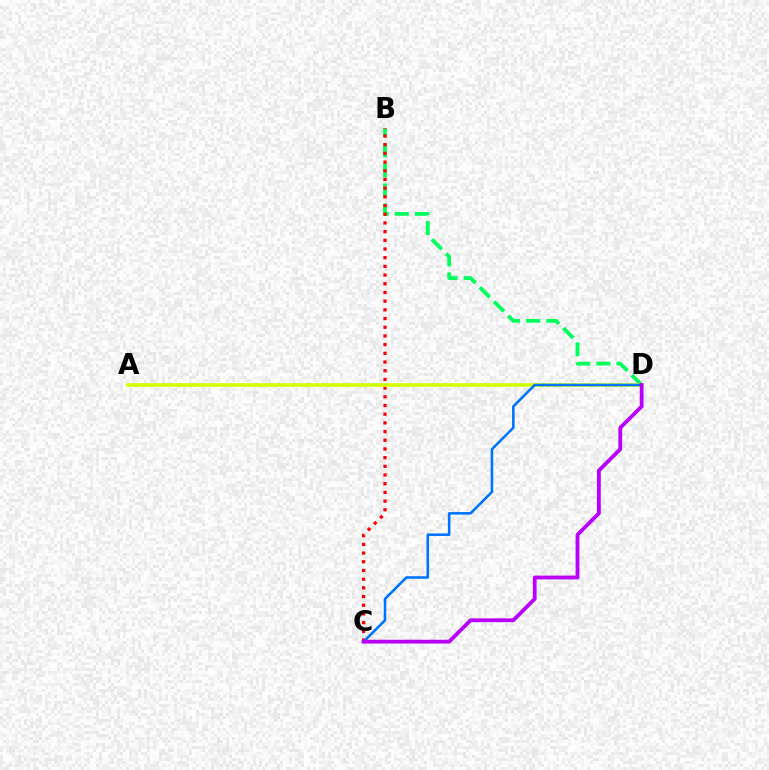{('B', 'D'): [{'color': '#00ff5c', 'line_style': 'dashed', 'thickness': 2.73}], ('B', 'C'): [{'color': '#ff0000', 'line_style': 'dotted', 'thickness': 2.36}], ('A', 'D'): [{'color': '#d1ff00', 'line_style': 'solid', 'thickness': 2.62}], ('C', 'D'): [{'color': '#0074ff', 'line_style': 'solid', 'thickness': 1.86}, {'color': '#b900ff', 'line_style': 'solid', 'thickness': 2.74}]}